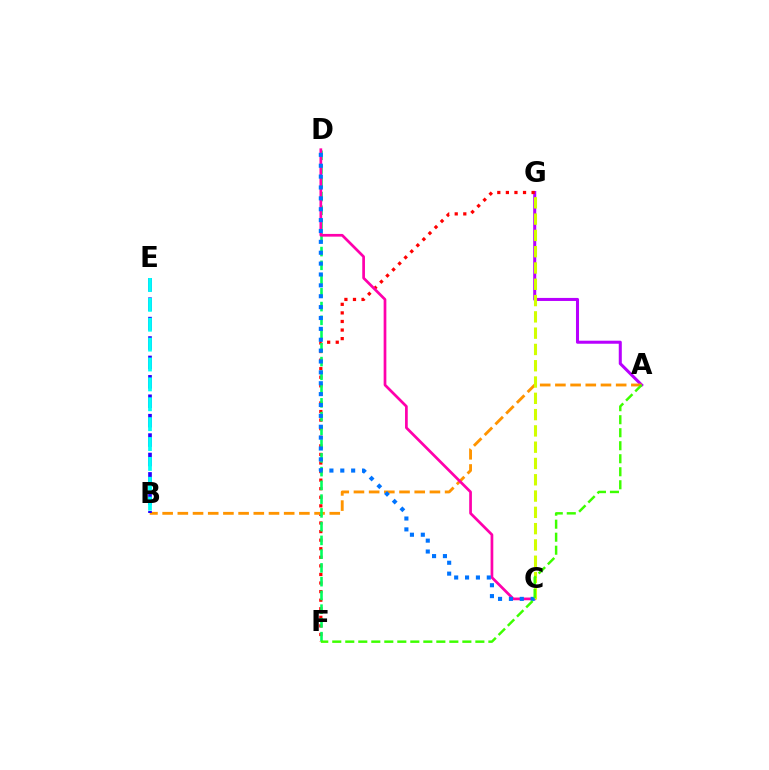{('A', 'G'): [{'color': '#b900ff', 'line_style': 'solid', 'thickness': 2.19}], ('F', 'G'): [{'color': '#ff0000', 'line_style': 'dotted', 'thickness': 2.33}], ('A', 'B'): [{'color': '#ff9400', 'line_style': 'dashed', 'thickness': 2.06}], ('D', 'F'): [{'color': '#00ff5c', 'line_style': 'dashed', 'thickness': 1.87}], ('C', 'D'): [{'color': '#ff00ac', 'line_style': 'solid', 'thickness': 1.95}, {'color': '#0074ff', 'line_style': 'dotted', 'thickness': 2.96}], ('C', 'G'): [{'color': '#d1ff00', 'line_style': 'dashed', 'thickness': 2.21}], ('B', 'E'): [{'color': '#2500ff', 'line_style': 'dashed', 'thickness': 2.64}, {'color': '#00fff6', 'line_style': 'dashed', 'thickness': 2.7}], ('A', 'F'): [{'color': '#3dff00', 'line_style': 'dashed', 'thickness': 1.77}]}